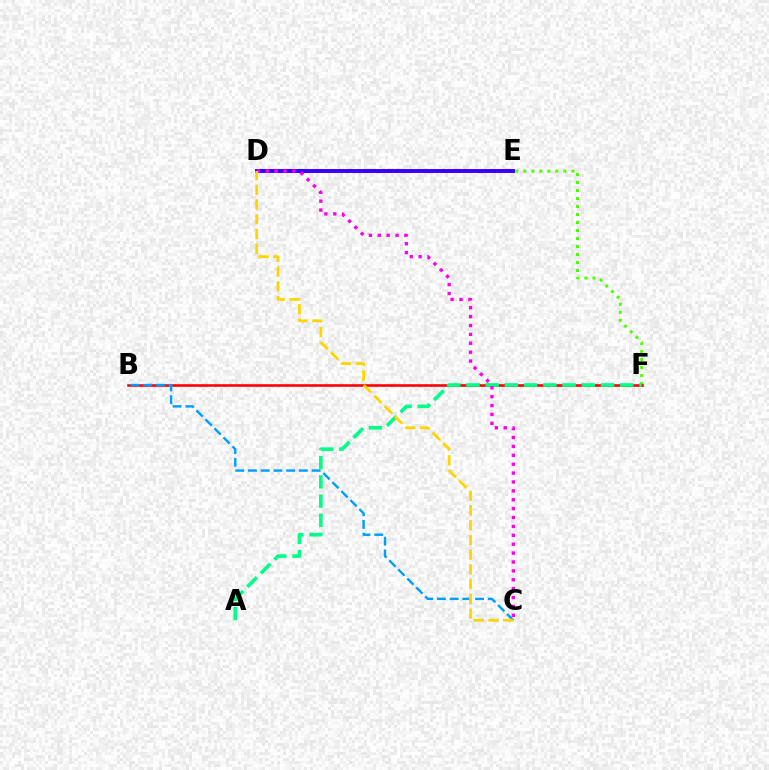{('D', 'F'): [{'color': '#4fff00', 'line_style': 'dotted', 'thickness': 2.17}], ('B', 'F'): [{'color': '#ff0000', 'line_style': 'solid', 'thickness': 1.86}], ('B', 'C'): [{'color': '#009eff', 'line_style': 'dashed', 'thickness': 1.73}], ('A', 'F'): [{'color': '#00ff86', 'line_style': 'dashed', 'thickness': 2.61}], ('D', 'E'): [{'color': '#3700ff', 'line_style': 'solid', 'thickness': 2.83}], ('C', 'D'): [{'color': '#ff00ed', 'line_style': 'dotted', 'thickness': 2.42}, {'color': '#ffd500', 'line_style': 'dashed', 'thickness': 2.0}]}